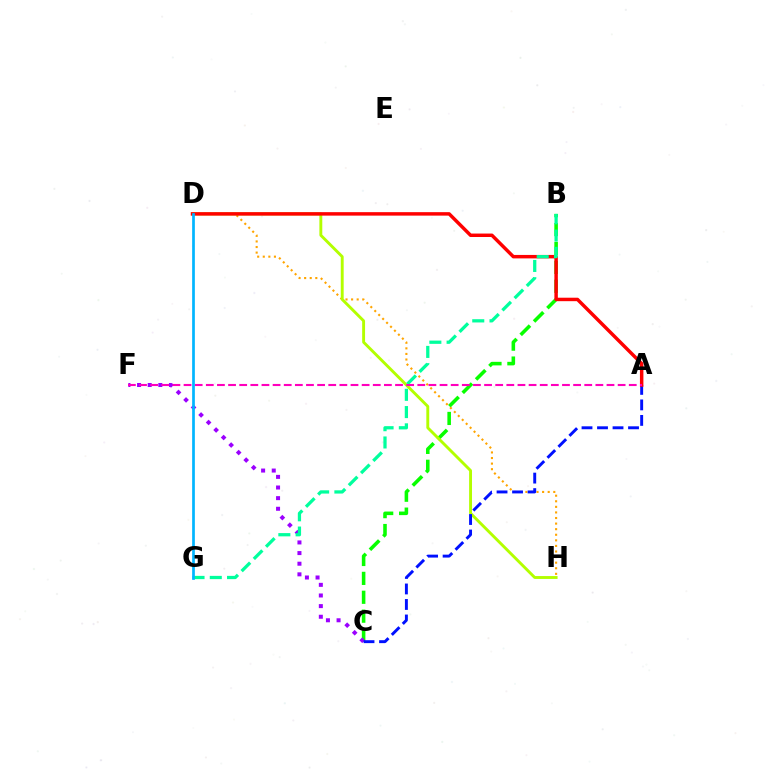{('B', 'C'): [{'color': '#08ff00', 'line_style': 'dashed', 'thickness': 2.57}], ('D', 'H'): [{'color': '#ffa500', 'line_style': 'dotted', 'thickness': 1.52}, {'color': '#b3ff00', 'line_style': 'solid', 'thickness': 2.08}], ('C', 'F'): [{'color': '#9b00ff', 'line_style': 'dotted', 'thickness': 2.89}], ('A', 'C'): [{'color': '#0010ff', 'line_style': 'dashed', 'thickness': 2.11}], ('A', 'D'): [{'color': '#ff0000', 'line_style': 'solid', 'thickness': 2.49}], ('B', 'G'): [{'color': '#00ff9d', 'line_style': 'dashed', 'thickness': 2.34}], ('A', 'F'): [{'color': '#ff00bd', 'line_style': 'dashed', 'thickness': 1.51}], ('D', 'G'): [{'color': '#00b5ff', 'line_style': 'solid', 'thickness': 1.95}]}